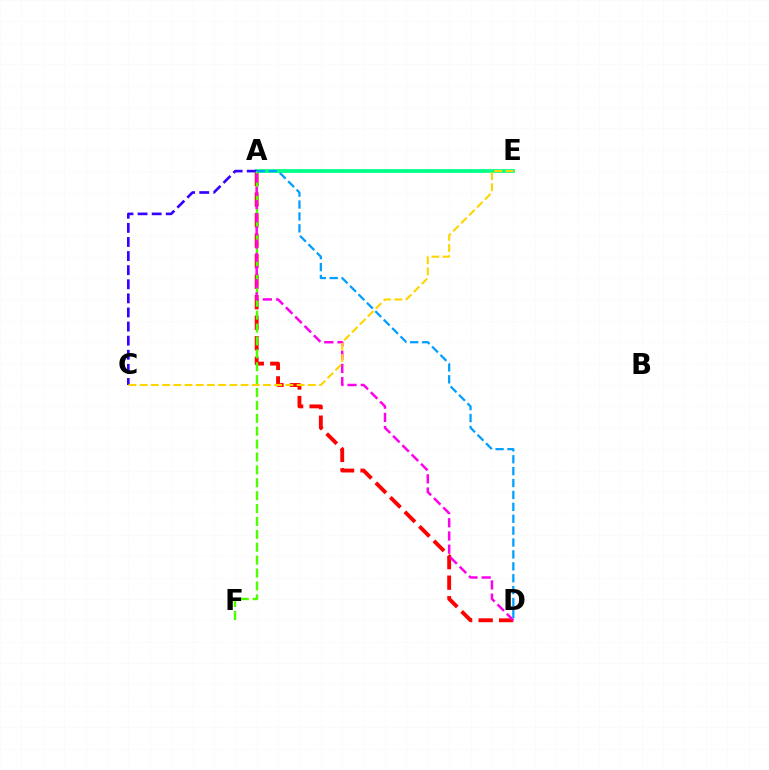{('A', 'D'): [{'color': '#ff0000', 'line_style': 'dashed', 'thickness': 2.79}, {'color': '#ff00ed', 'line_style': 'dashed', 'thickness': 1.79}, {'color': '#009eff', 'line_style': 'dashed', 'thickness': 1.62}], ('A', 'E'): [{'color': '#00ff86', 'line_style': 'solid', 'thickness': 2.69}], ('A', 'C'): [{'color': '#3700ff', 'line_style': 'dashed', 'thickness': 1.92}], ('A', 'F'): [{'color': '#4fff00', 'line_style': 'dashed', 'thickness': 1.75}], ('C', 'E'): [{'color': '#ffd500', 'line_style': 'dashed', 'thickness': 1.52}]}